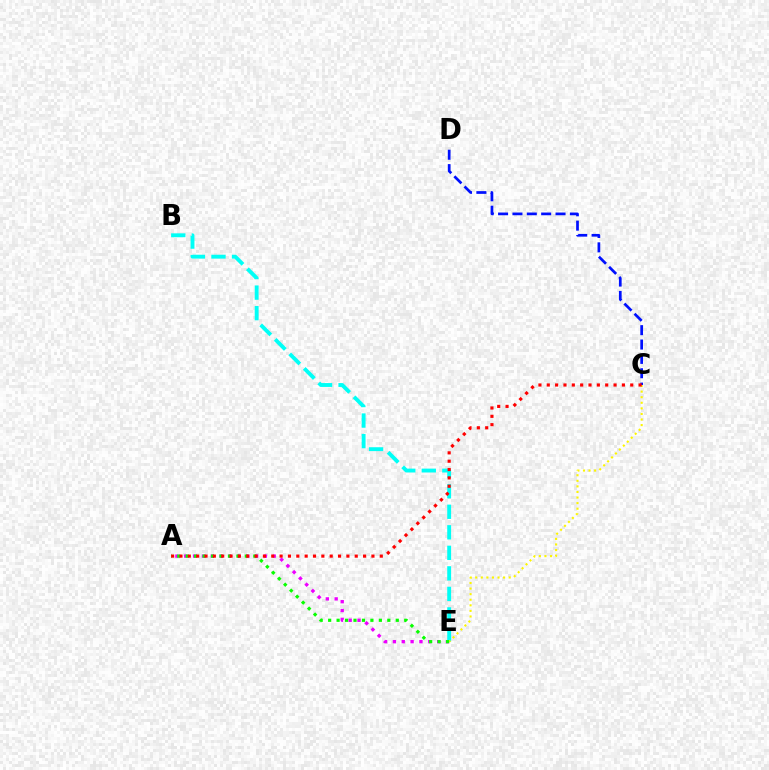{('A', 'E'): [{'color': '#ee00ff', 'line_style': 'dotted', 'thickness': 2.4}, {'color': '#08ff00', 'line_style': 'dotted', 'thickness': 2.3}], ('B', 'E'): [{'color': '#00fff6', 'line_style': 'dashed', 'thickness': 2.79}], ('C', 'E'): [{'color': '#fcf500', 'line_style': 'dotted', 'thickness': 1.52}], ('C', 'D'): [{'color': '#0010ff', 'line_style': 'dashed', 'thickness': 1.95}], ('A', 'C'): [{'color': '#ff0000', 'line_style': 'dotted', 'thickness': 2.27}]}